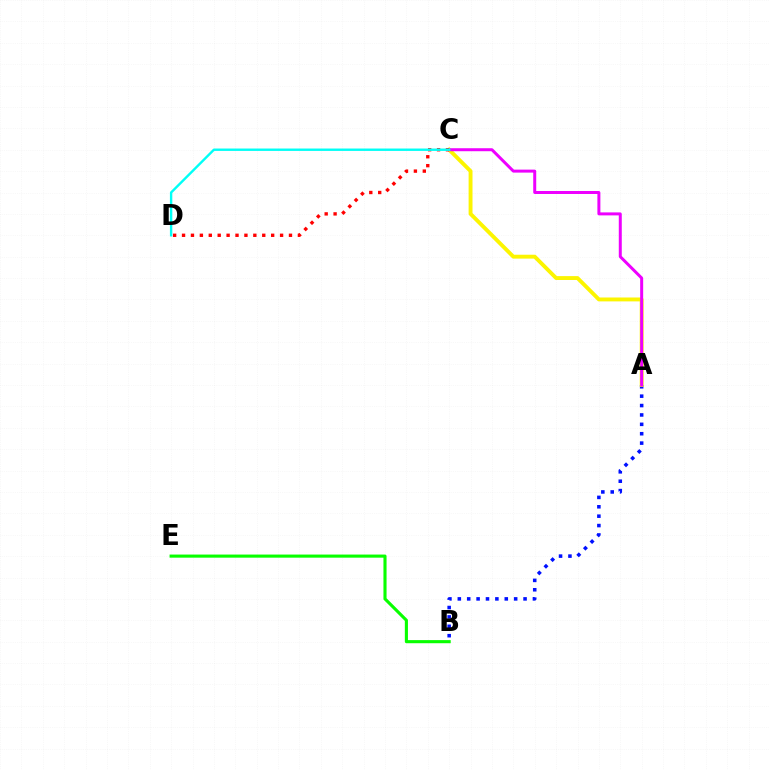{('A', 'B'): [{'color': '#0010ff', 'line_style': 'dotted', 'thickness': 2.55}], ('B', 'E'): [{'color': '#08ff00', 'line_style': 'solid', 'thickness': 2.24}], ('A', 'C'): [{'color': '#fcf500', 'line_style': 'solid', 'thickness': 2.8}, {'color': '#ee00ff', 'line_style': 'solid', 'thickness': 2.15}], ('C', 'D'): [{'color': '#ff0000', 'line_style': 'dotted', 'thickness': 2.42}, {'color': '#00fff6', 'line_style': 'solid', 'thickness': 1.72}]}